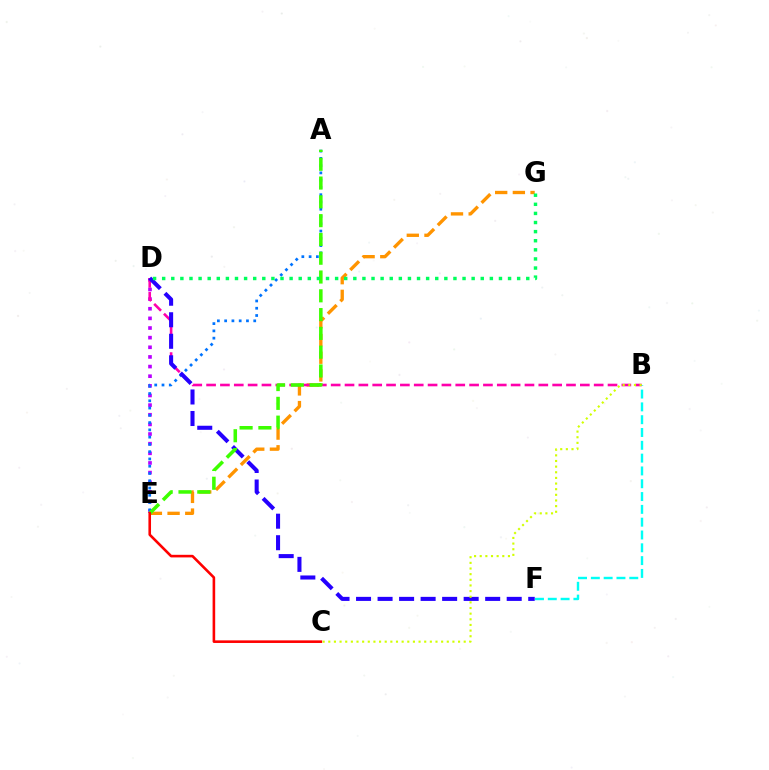{('D', 'E'): [{'color': '#b900ff', 'line_style': 'dotted', 'thickness': 2.62}], ('E', 'G'): [{'color': '#ff9400', 'line_style': 'dashed', 'thickness': 2.4}], ('A', 'E'): [{'color': '#0074ff', 'line_style': 'dotted', 'thickness': 1.97}, {'color': '#3dff00', 'line_style': 'dashed', 'thickness': 2.55}], ('B', 'F'): [{'color': '#00fff6', 'line_style': 'dashed', 'thickness': 1.74}], ('B', 'D'): [{'color': '#ff00ac', 'line_style': 'dashed', 'thickness': 1.88}], ('D', 'F'): [{'color': '#2500ff', 'line_style': 'dashed', 'thickness': 2.92}], ('B', 'C'): [{'color': '#d1ff00', 'line_style': 'dotted', 'thickness': 1.53}], ('C', 'E'): [{'color': '#ff0000', 'line_style': 'solid', 'thickness': 1.87}], ('D', 'G'): [{'color': '#00ff5c', 'line_style': 'dotted', 'thickness': 2.47}]}